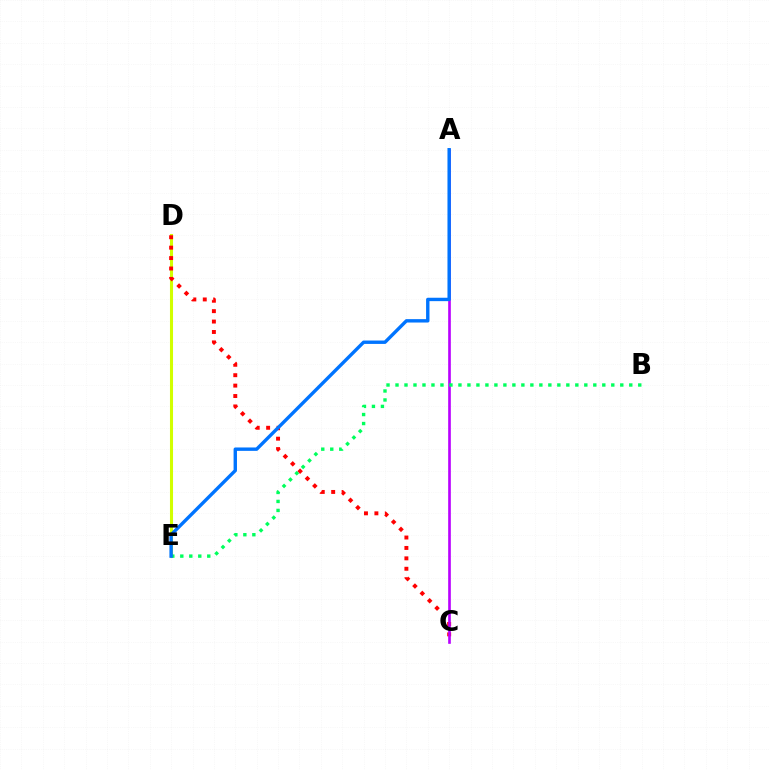{('D', 'E'): [{'color': '#d1ff00', 'line_style': 'solid', 'thickness': 2.21}], ('C', 'D'): [{'color': '#ff0000', 'line_style': 'dotted', 'thickness': 2.83}], ('A', 'C'): [{'color': '#b900ff', 'line_style': 'solid', 'thickness': 1.91}], ('B', 'E'): [{'color': '#00ff5c', 'line_style': 'dotted', 'thickness': 2.44}], ('A', 'E'): [{'color': '#0074ff', 'line_style': 'solid', 'thickness': 2.44}]}